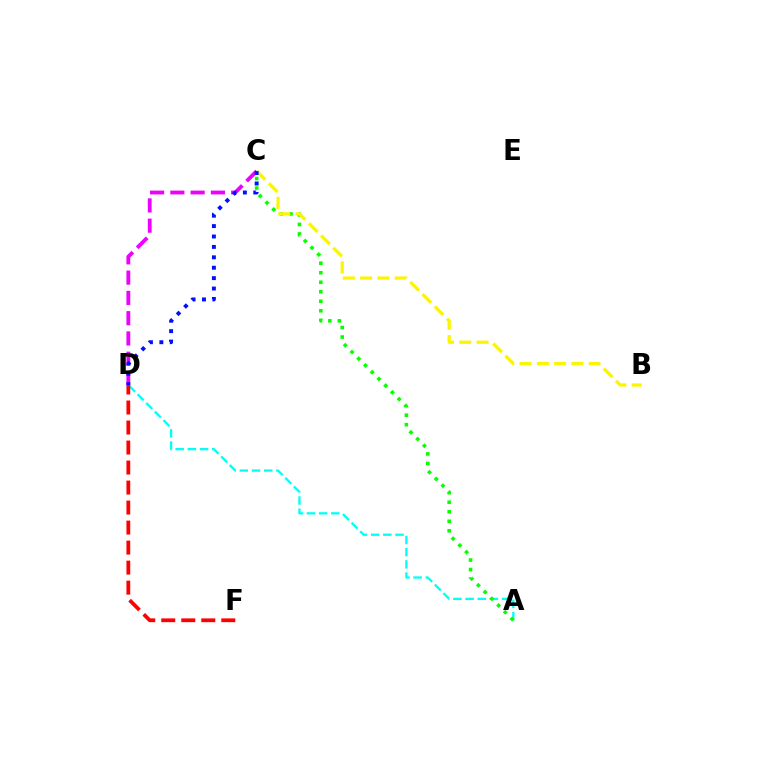{('A', 'D'): [{'color': '#00fff6', 'line_style': 'dashed', 'thickness': 1.65}], ('A', 'C'): [{'color': '#08ff00', 'line_style': 'dotted', 'thickness': 2.59}], ('D', 'F'): [{'color': '#ff0000', 'line_style': 'dashed', 'thickness': 2.72}], ('B', 'C'): [{'color': '#fcf500', 'line_style': 'dashed', 'thickness': 2.35}], ('C', 'D'): [{'color': '#ee00ff', 'line_style': 'dashed', 'thickness': 2.75}, {'color': '#0010ff', 'line_style': 'dotted', 'thickness': 2.83}]}